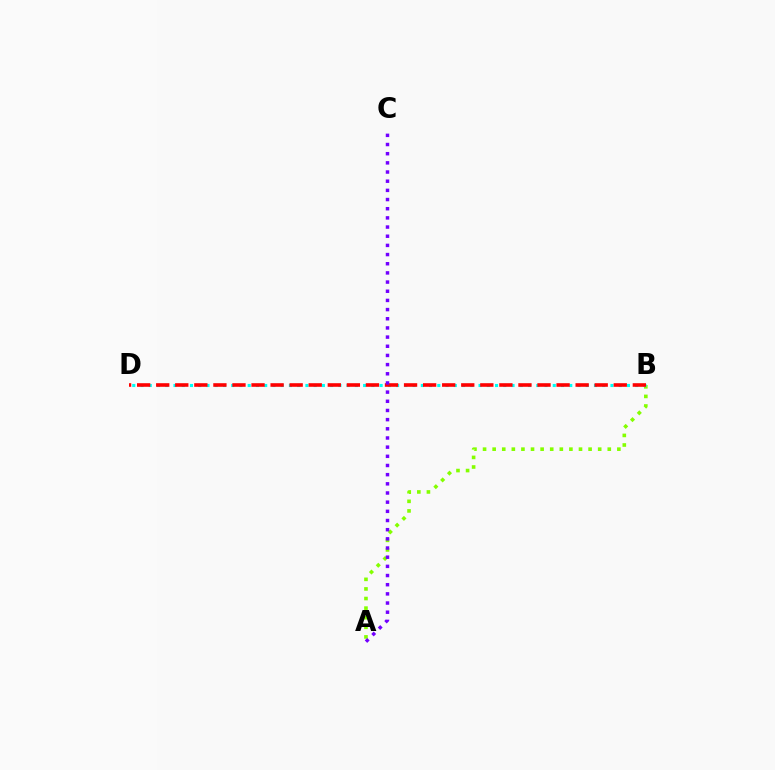{('A', 'B'): [{'color': '#84ff00', 'line_style': 'dotted', 'thickness': 2.61}], ('B', 'D'): [{'color': '#00fff6', 'line_style': 'dotted', 'thickness': 2.24}, {'color': '#ff0000', 'line_style': 'dashed', 'thickness': 2.59}], ('A', 'C'): [{'color': '#7200ff', 'line_style': 'dotted', 'thickness': 2.49}]}